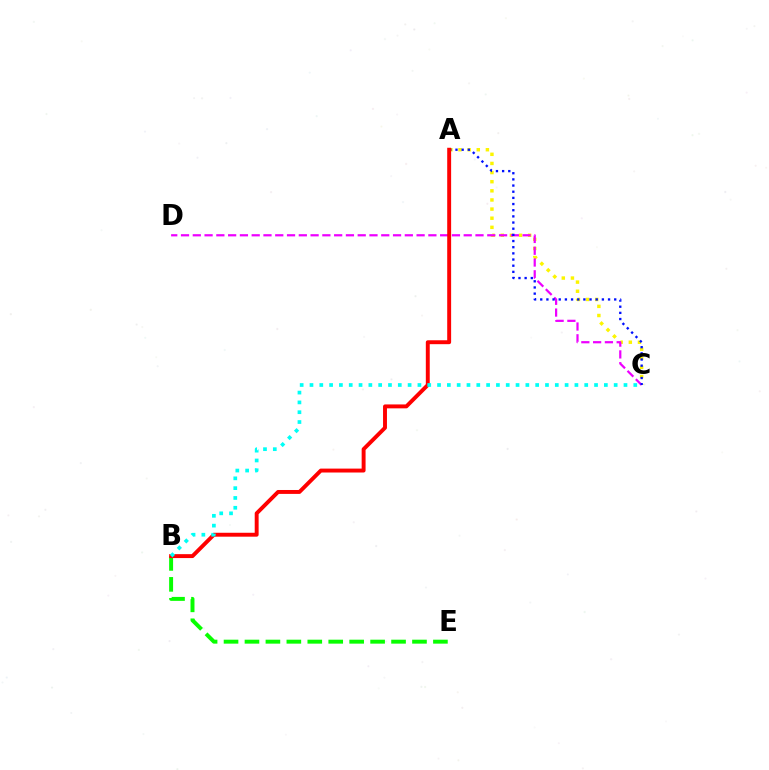{('A', 'C'): [{'color': '#fcf500', 'line_style': 'dotted', 'thickness': 2.48}, {'color': '#0010ff', 'line_style': 'dotted', 'thickness': 1.67}], ('B', 'E'): [{'color': '#08ff00', 'line_style': 'dashed', 'thickness': 2.84}], ('C', 'D'): [{'color': '#ee00ff', 'line_style': 'dashed', 'thickness': 1.6}], ('A', 'B'): [{'color': '#ff0000', 'line_style': 'solid', 'thickness': 2.82}], ('B', 'C'): [{'color': '#00fff6', 'line_style': 'dotted', 'thickness': 2.67}]}